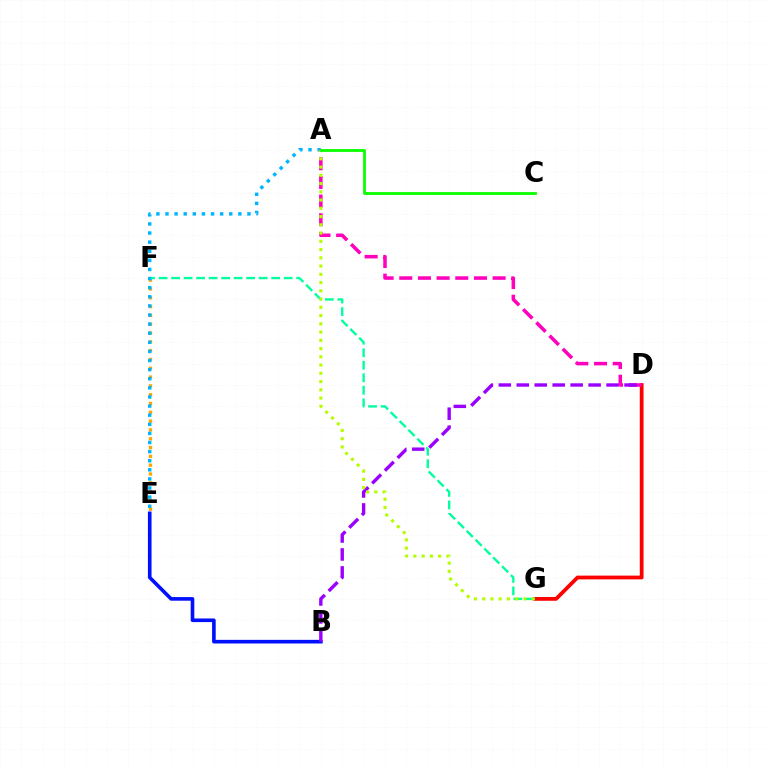{('B', 'E'): [{'color': '#0010ff', 'line_style': 'solid', 'thickness': 2.61}], ('D', 'G'): [{'color': '#ff0000', 'line_style': 'solid', 'thickness': 2.71}], ('E', 'F'): [{'color': '#ffa500', 'line_style': 'dotted', 'thickness': 2.39}], ('F', 'G'): [{'color': '#00ff9d', 'line_style': 'dashed', 'thickness': 1.7}], ('A', 'E'): [{'color': '#00b5ff', 'line_style': 'dotted', 'thickness': 2.47}], ('A', 'D'): [{'color': '#ff00bd', 'line_style': 'dashed', 'thickness': 2.54}], ('B', 'D'): [{'color': '#9b00ff', 'line_style': 'dashed', 'thickness': 2.44}], ('A', 'G'): [{'color': '#b3ff00', 'line_style': 'dotted', 'thickness': 2.24}], ('A', 'C'): [{'color': '#08ff00', 'line_style': 'solid', 'thickness': 2.01}]}